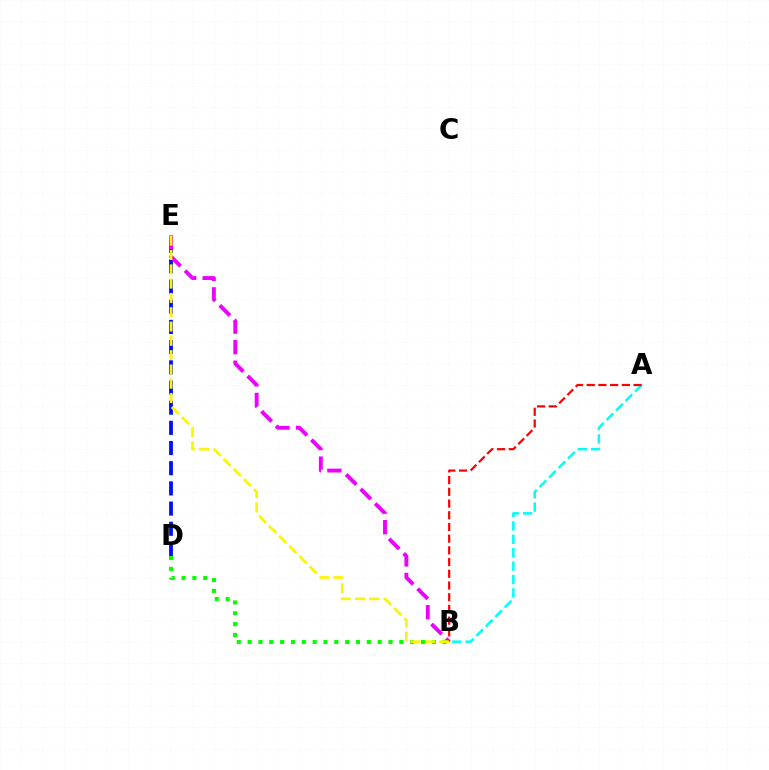{('D', 'E'): [{'color': '#0010ff', 'line_style': 'dashed', 'thickness': 2.74}], ('B', 'E'): [{'color': '#ee00ff', 'line_style': 'dashed', 'thickness': 2.79}, {'color': '#fcf500', 'line_style': 'dashed', 'thickness': 1.94}], ('A', 'B'): [{'color': '#00fff6', 'line_style': 'dashed', 'thickness': 1.82}, {'color': '#ff0000', 'line_style': 'dashed', 'thickness': 1.59}], ('B', 'D'): [{'color': '#08ff00', 'line_style': 'dotted', 'thickness': 2.94}]}